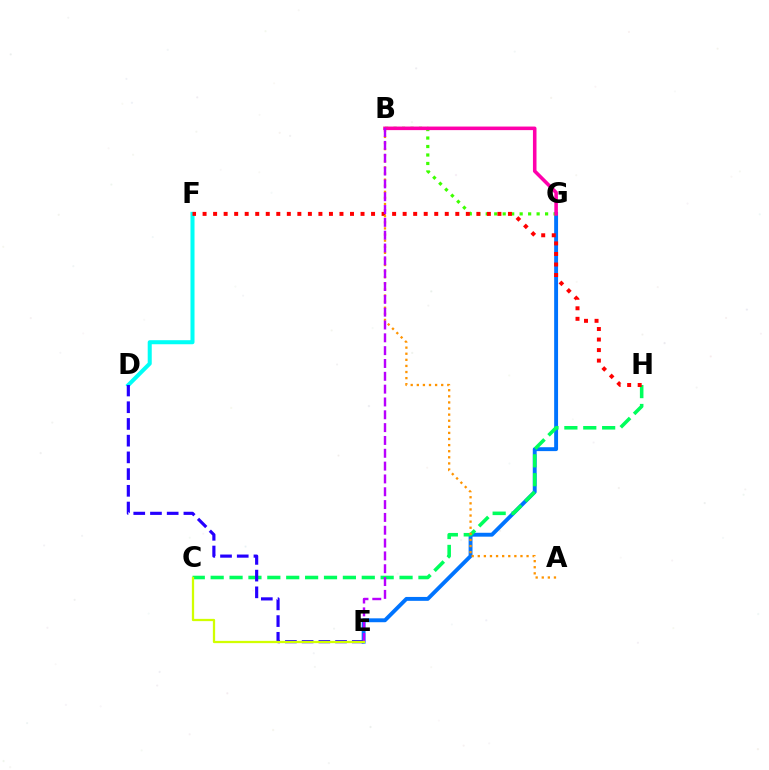{('D', 'F'): [{'color': '#00fff6', 'line_style': 'solid', 'thickness': 2.91}], ('E', 'G'): [{'color': '#0074ff', 'line_style': 'solid', 'thickness': 2.8}], ('C', 'H'): [{'color': '#00ff5c', 'line_style': 'dashed', 'thickness': 2.57}], ('B', 'G'): [{'color': '#3dff00', 'line_style': 'dotted', 'thickness': 2.3}, {'color': '#ff00ac', 'line_style': 'solid', 'thickness': 2.56}], ('F', 'H'): [{'color': '#ff0000', 'line_style': 'dotted', 'thickness': 2.86}], ('D', 'E'): [{'color': '#2500ff', 'line_style': 'dashed', 'thickness': 2.27}], ('A', 'B'): [{'color': '#ff9400', 'line_style': 'dotted', 'thickness': 1.66}], ('B', 'E'): [{'color': '#b900ff', 'line_style': 'dashed', 'thickness': 1.74}], ('C', 'E'): [{'color': '#d1ff00', 'line_style': 'solid', 'thickness': 1.63}]}